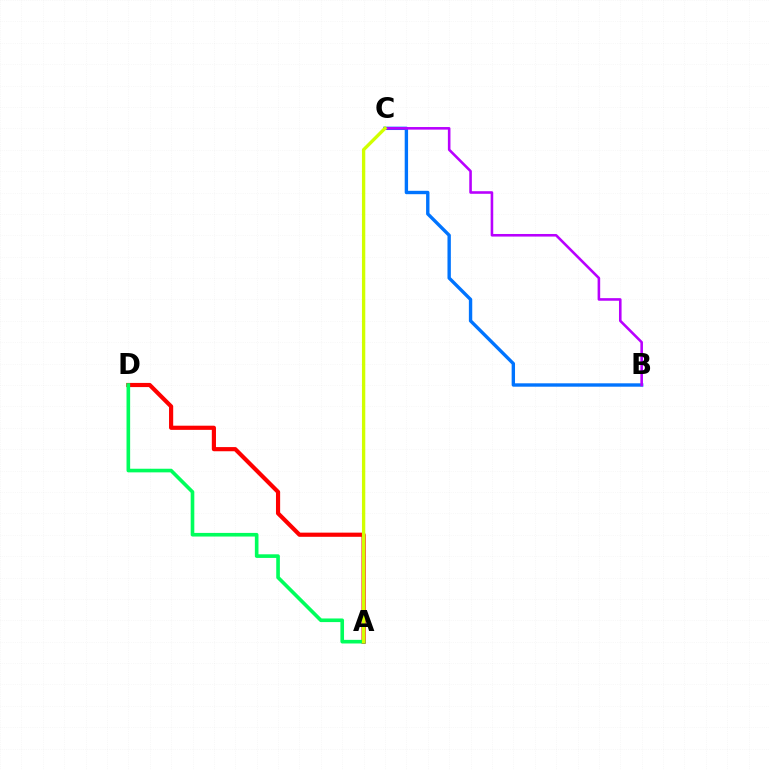{('A', 'D'): [{'color': '#ff0000', 'line_style': 'solid', 'thickness': 3.0}, {'color': '#00ff5c', 'line_style': 'solid', 'thickness': 2.61}], ('B', 'C'): [{'color': '#0074ff', 'line_style': 'solid', 'thickness': 2.43}, {'color': '#b900ff', 'line_style': 'solid', 'thickness': 1.86}], ('A', 'C'): [{'color': '#d1ff00', 'line_style': 'solid', 'thickness': 2.4}]}